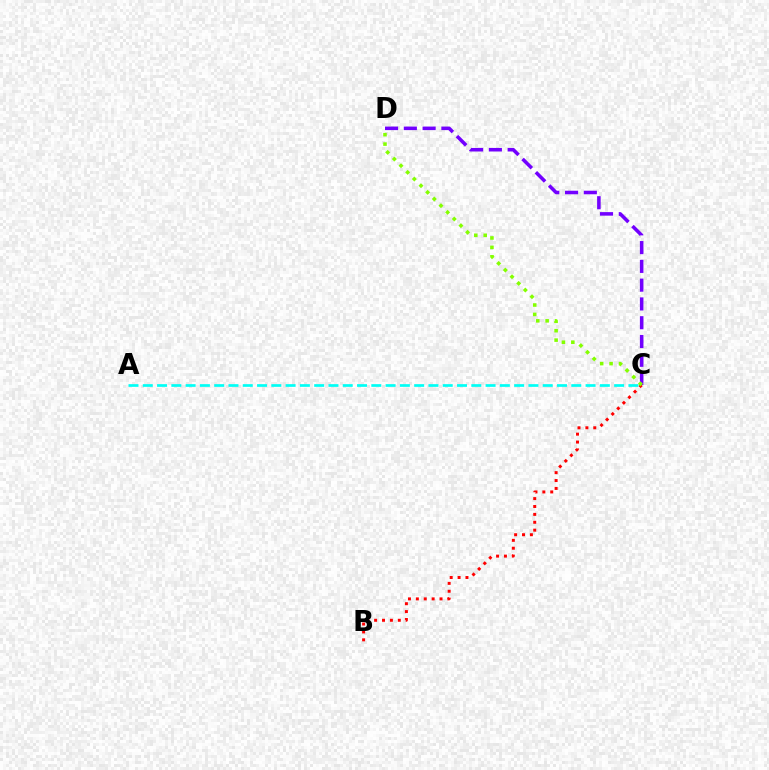{('A', 'C'): [{'color': '#00fff6', 'line_style': 'dashed', 'thickness': 1.94}], ('C', 'D'): [{'color': '#7200ff', 'line_style': 'dashed', 'thickness': 2.55}, {'color': '#84ff00', 'line_style': 'dotted', 'thickness': 2.56}], ('B', 'C'): [{'color': '#ff0000', 'line_style': 'dotted', 'thickness': 2.14}]}